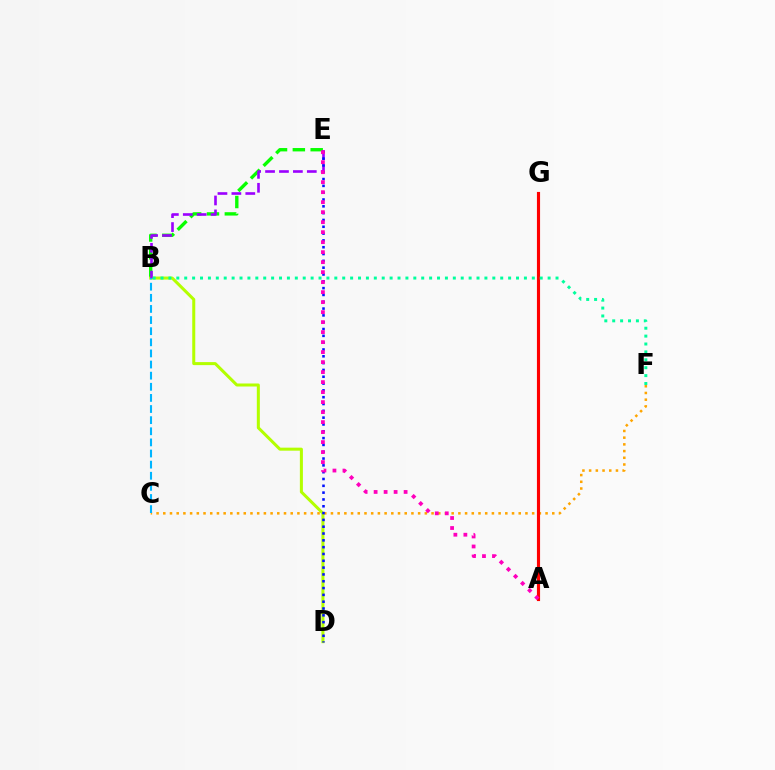{('B', 'E'): [{'color': '#08ff00', 'line_style': 'dashed', 'thickness': 2.42}, {'color': '#9b00ff', 'line_style': 'dashed', 'thickness': 1.89}], ('C', 'F'): [{'color': '#ffa500', 'line_style': 'dotted', 'thickness': 1.82}], ('A', 'G'): [{'color': '#ff0000', 'line_style': 'solid', 'thickness': 2.25}], ('B', 'D'): [{'color': '#b3ff00', 'line_style': 'solid', 'thickness': 2.18}], ('D', 'E'): [{'color': '#0010ff', 'line_style': 'dotted', 'thickness': 1.85}], ('A', 'E'): [{'color': '#ff00bd', 'line_style': 'dotted', 'thickness': 2.72}], ('B', 'F'): [{'color': '#00ff9d', 'line_style': 'dotted', 'thickness': 2.15}], ('B', 'C'): [{'color': '#00b5ff', 'line_style': 'dashed', 'thickness': 1.51}]}